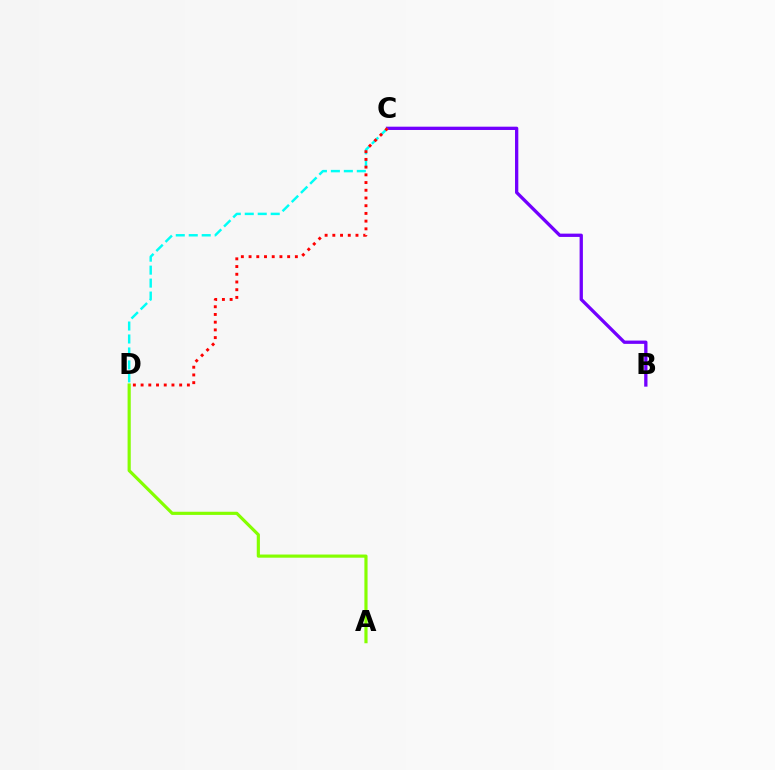{('B', 'C'): [{'color': '#7200ff', 'line_style': 'solid', 'thickness': 2.37}], ('C', 'D'): [{'color': '#00fff6', 'line_style': 'dashed', 'thickness': 1.76}, {'color': '#ff0000', 'line_style': 'dotted', 'thickness': 2.1}], ('A', 'D'): [{'color': '#84ff00', 'line_style': 'solid', 'thickness': 2.28}]}